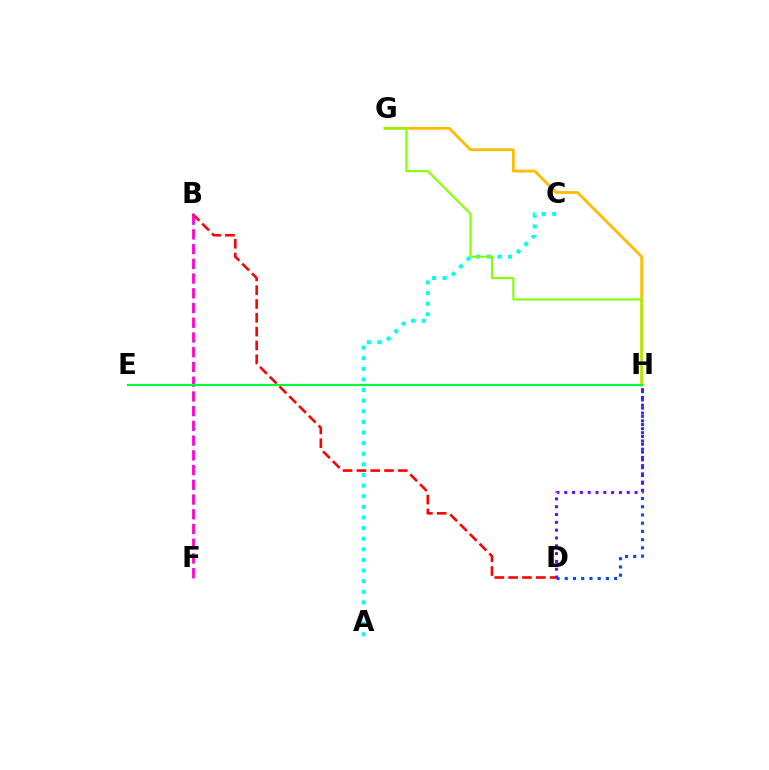{('G', 'H'): [{'color': '#ffbd00', 'line_style': 'solid', 'thickness': 2.04}, {'color': '#84ff00', 'line_style': 'solid', 'thickness': 1.51}], ('B', 'D'): [{'color': '#ff0000', 'line_style': 'dashed', 'thickness': 1.88}], ('D', 'H'): [{'color': '#004bff', 'line_style': 'dotted', 'thickness': 2.23}, {'color': '#7200ff', 'line_style': 'dotted', 'thickness': 2.12}], ('A', 'C'): [{'color': '#00fff6', 'line_style': 'dotted', 'thickness': 2.88}], ('B', 'F'): [{'color': '#ff00cf', 'line_style': 'dashed', 'thickness': 2.0}], ('E', 'H'): [{'color': '#00ff39', 'line_style': 'solid', 'thickness': 1.57}]}